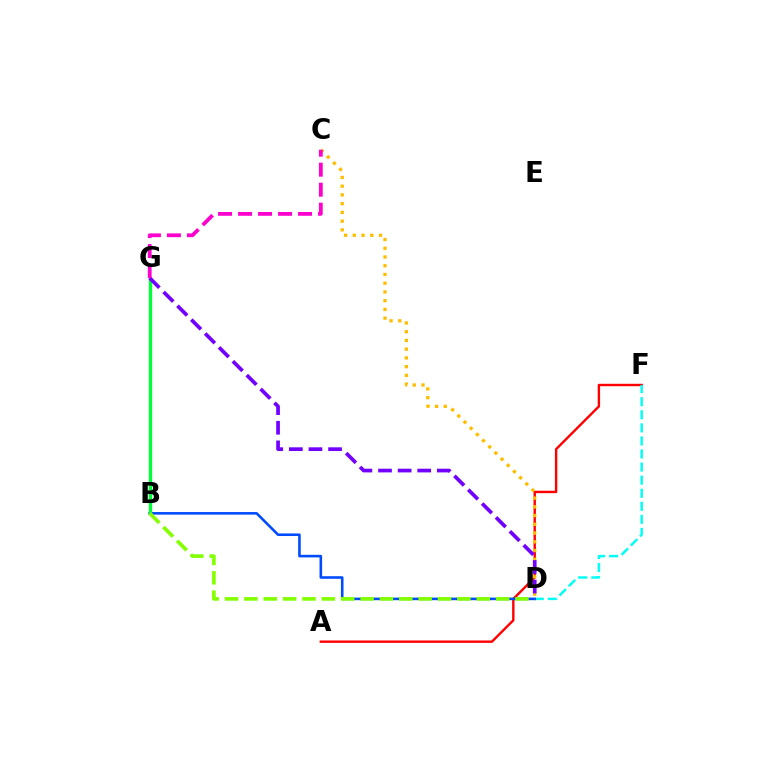{('A', 'F'): [{'color': '#ff0000', 'line_style': 'solid', 'thickness': 1.73}], ('D', 'F'): [{'color': '#00fff6', 'line_style': 'dashed', 'thickness': 1.78}], ('C', 'D'): [{'color': '#ffbd00', 'line_style': 'dotted', 'thickness': 2.37}], ('B', 'D'): [{'color': '#004bff', 'line_style': 'solid', 'thickness': 1.86}, {'color': '#84ff00', 'line_style': 'dashed', 'thickness': 2.63}], ('B', 'G'): [{'color': '#00ff39', 'line_style': 'solid', 'thickness': 2.4}], ('D', 'G'): [{'color': '#7200ff', 'line_style': 'dashed', 'thickness': 2.66}], ('C', 'G'): [{'color': '#ff00cf', 'line_style': 'dashed', 'thickness': 2.72}]}